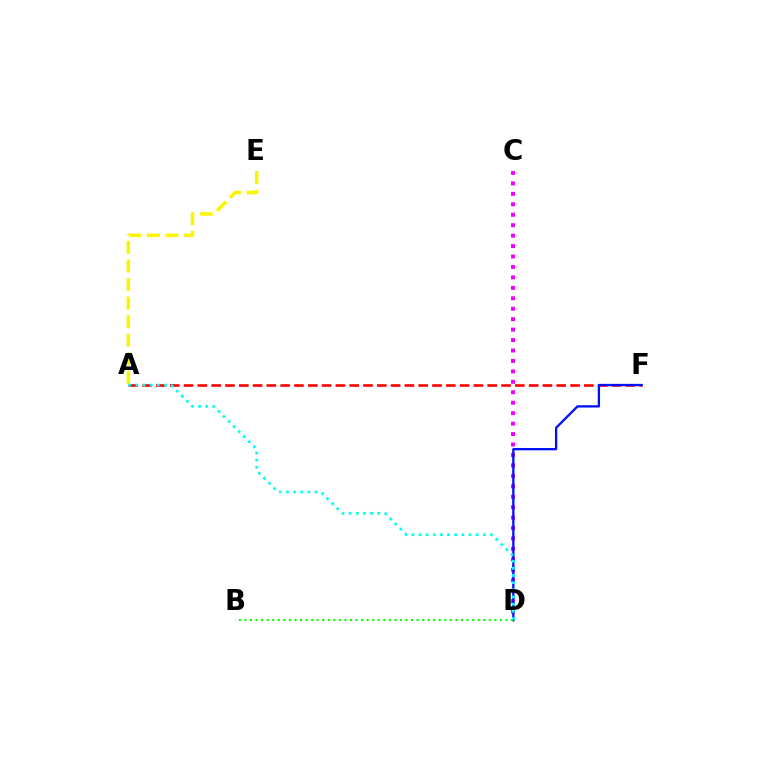{('C', 'D'): [{'color': '#ee00ff', 'line_style': 'dotted', 'thickness': 2.84}], ('A', 'E'): [{'color': '#fcf500', 'line_style': 'dashed', 'thickness': 2.52}], ('A', 'F'): [{'color': '#ff0000', 'line_style': 'dashed', 'thickness': 1.88}], ('D', 'F'): [{'color': '#0010ff', 'line_style': 'solid', 'thickness': 1.65}], ('B', 'D'): [{'color': '#08ff00', 'line_style': 'dotted', 'thickness': 1.51}], ('A', 'D'): [{'color': '#00fff6', 'line_style': 'dotted', 'thickness': 1.94}]}